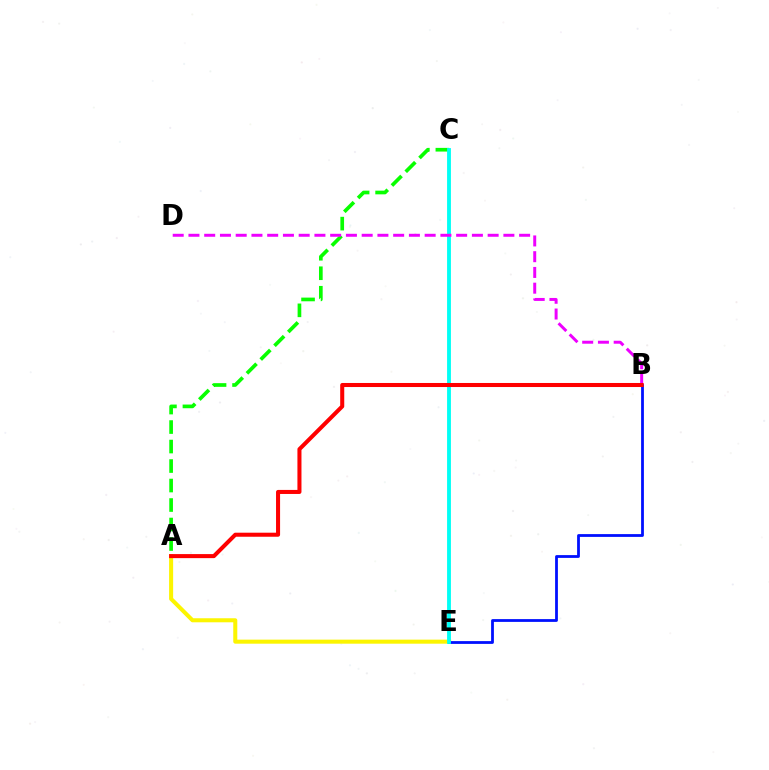{('A', 'E'): [{'color': '#fcf500', 'line_style': 'solid', 'thickness': 2.91}], ('A', 'C'): [{'color': '#08ff00', 'line_style': 'dashed', 'thickness': 2.65}], ('B', 'E'): [{'color': '#0010ff', 'line_style': 'solid', 'thickness': 2.01}], ('C', 'E'): [{'color': '#00fff6', 'line_style': 'solid', 'thickness': 2.77}], ('B', 'D'): [{'color': '#ee00ff', 'line_style': 'dashed', 'thickness': 2.14}], ('A', 'B'): [{'color': '#ff0000', 'line_style': 'solid', 'thickness': 2.91}]}